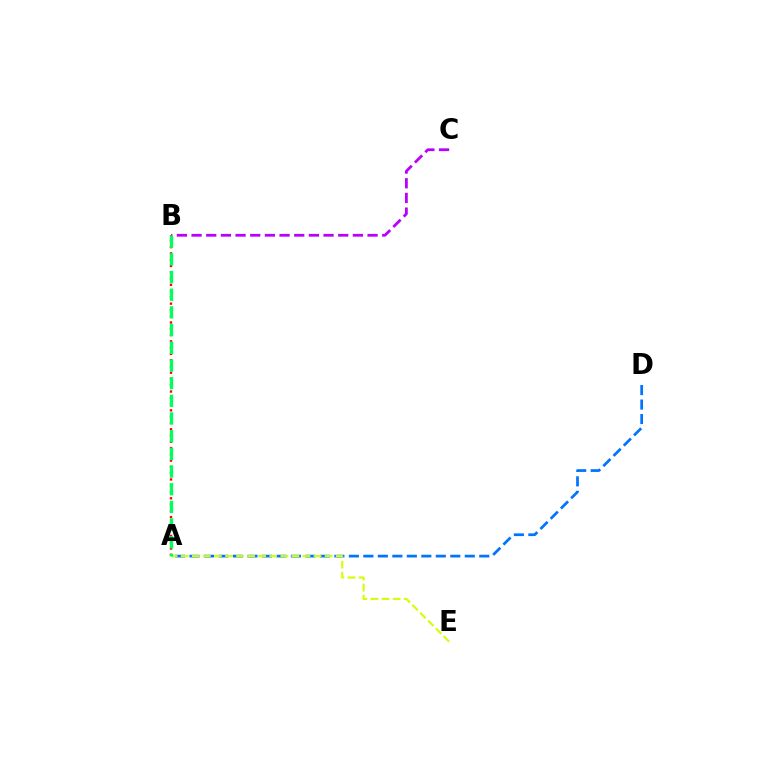{('B', 'C'): [{'color': '#b900ff', 'line_style': 'dashed', 'thickness': 1.99}], ('A', 'D'): [{'color': '#0074ff', 'line_style': 'dashed', 'thickness': 1.97}], ('A', 'E'): [{'color': '#d1ff00', 'line_style': 'dashed', 'thickness': 1.5}], ('A', 'B'): [{'color': '#ff0000', 'line_style': 'dotted', 'thickness': 1.71}, {'color': '#00ff5c', 'line_style': 'dashed', 'thickness': 2.4}]}